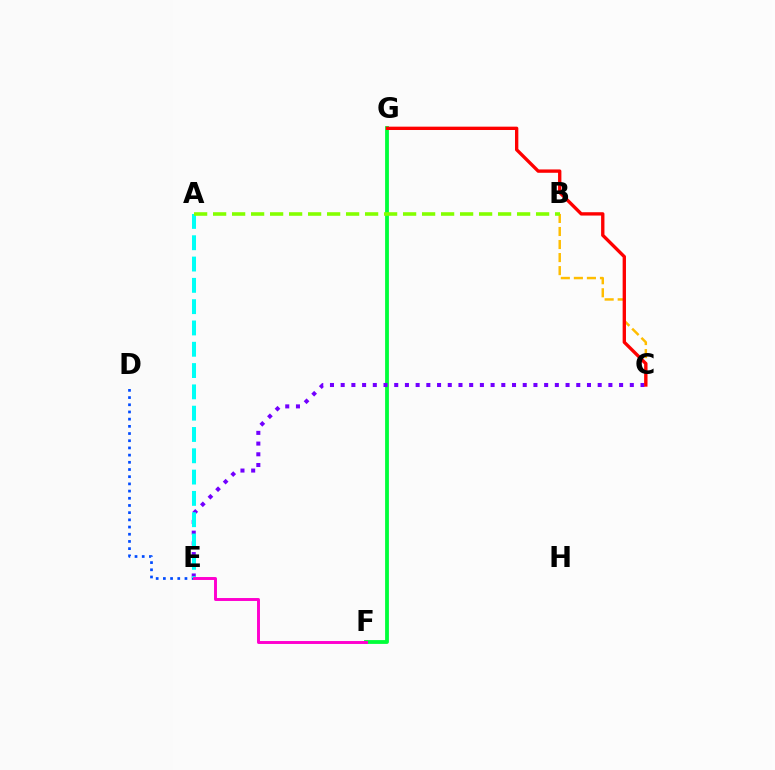{('F', 'G'): [{'color': '#00ff39', 'line_style': 'solid', 'thickness': 2.74}], ('D', 'E'): [{'color': '#004bff', 'line_style': 'dotted', 'thickness': 1.95}], ('B', 'C'): [{'color': '#ffbd00', 'line_style': 'dashed', 'thickness': 1.77}], ('C', 'E'): [{'color': '#7200ff', 'line_style': 'dotted', 'thickness': 2.91}], ('A', 'E'): [{'color': '#00fff6', 'line_style': 'dashed', 'thickness': 2.89}], ('A', 'B'): [{'color': '#84ff00', 'line_style': 'dashed', 'thickness': 2.58}], ('C', 'G'): [{'color': '#ff0000', 'line_style': 'solid', 'thickness': 2.41}], ('E', 'F'): [{'color': '#ff00cf', 'line_style': 'solid', 'thickness': 2.12}]}